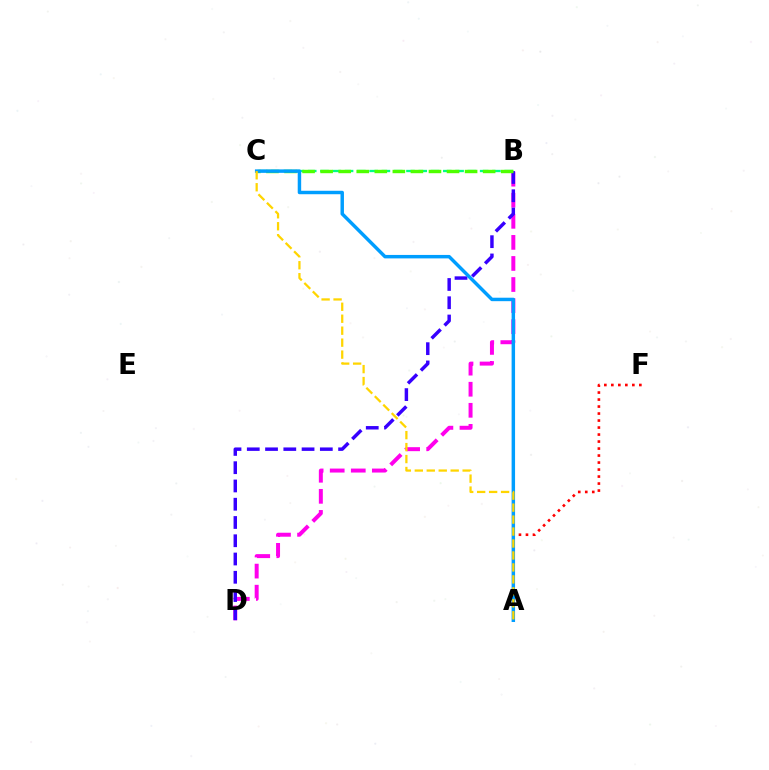{('B', 'D'): [{'color': '#ff00ed', 'line_style': 'dashed', 'thickness': 2.86}, {'color': '#3700ff', 'line_style': 'dashed', 'thickness': 2.48}], ('A', 'F'): [{'color': '#ff0000', 'line_style': 'dotted', 'thickness': 1.9}], ('B', 'C'): [{'color': '#00ff86', 'line_style': 'dashed', 'thickness': 1.67}, {'color': '#4fff00', 'line_style': 'dashed', 'thickness': 2.45}], ('A', 'C'): [{'color': '#009eff', 'line_style': 'solid', 'thickness': 2.49}, {'color': '#ffd500', 'line_style': 'dashed', 'thickness': 1.63}]}